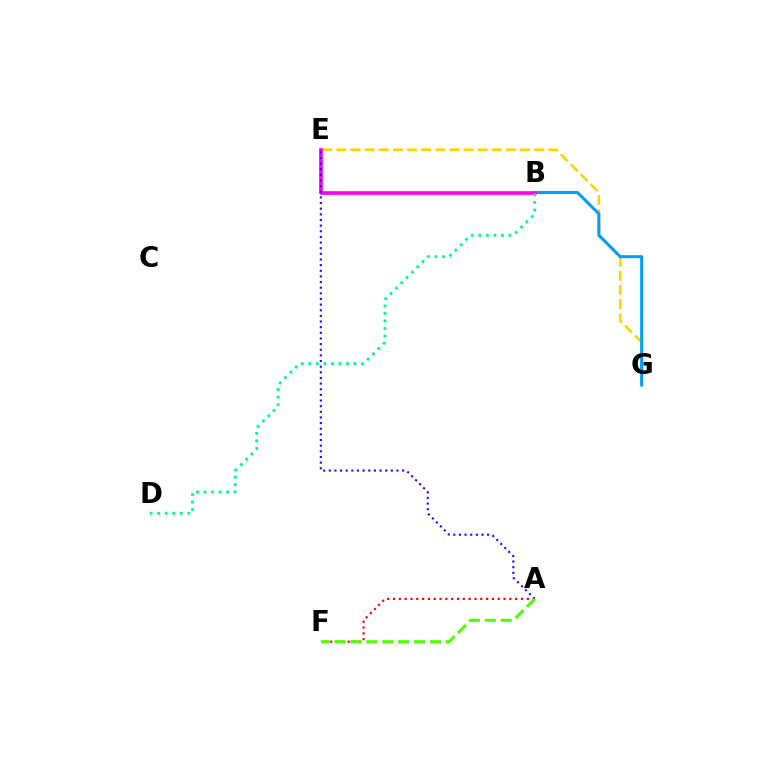{('A', 'F'): [{'color': '#ff0000', 'line_style': 'dotted', 'thickness': 1.58}, {'color': '#4fff00', 'line_style': 'dashed', 'thickness': 2.16}], ('E', 'G'): [{'color': '#ffd500', 'line_style': 'dashed', 'thickness': 1.92}], ('B', 'G'): [{'color': '#009eff', 'line_style': 'solid', 'thickness': 2.2}], ('B', 'E'): [{'color': '#ff00ed', 'line_style': 'solid', 'thickness': 2.63}], ('B', 'D'): [{'color': '#00ff86', 'line_style': 'dotted', 'thickness': 2.04}], ('A', 'E'): [{'color': '#3700ff', 'line_style': 'dotted', 'thickness': 1.53}]}